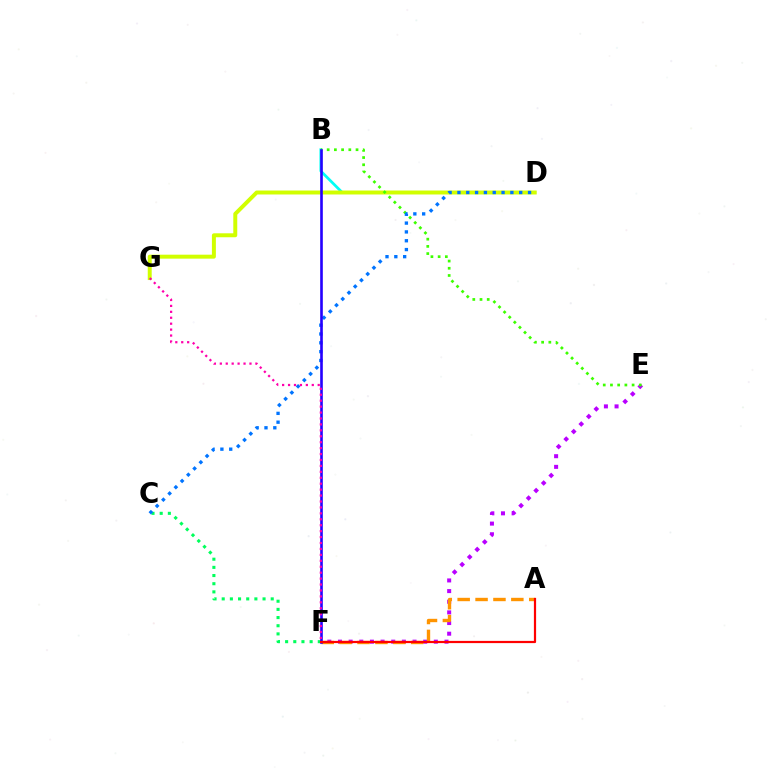{('B', 'D'): [{'color': '#00fff6', 'line_style': 'solid', 'thickness': 1.99}], ('D', 'G'): [{'color': '#d1ff00', 'line_style': 'solid', 'thickness': 2.85}], ('E', 'F'): [{'color': '#b900ff', 'line_style': 'dotted', 'thickness': 2.89}], ('C', 'F'): [{'color': '#00ff5c', 'line_style': 'dotted', 'thickness': 2.22}], ('B', 'E'): [{'color': '#3dff00', 'line_style': 'dotted', 'thickness': 1.96}], ('C', 'D'): [{'color': '#0074ff', 'line_style': 'dotted', 'thickness': 2.4}], ('A', 'F'): [{'color': '#ff9400', 'line_style': 'dashed', 'thickness': 2.43}, {'color': '#ff0000', 'line_style': 'solid', 'thickness': 1.59}], ('B', 'F'): [{'color': '#2500ff', 'line_style': 'solid', 'thickness': 1.89}], ('F', 'G'): [{'color': '#ff00ac', 'line_style': 'dotted', 'thickness': 1.61}]}